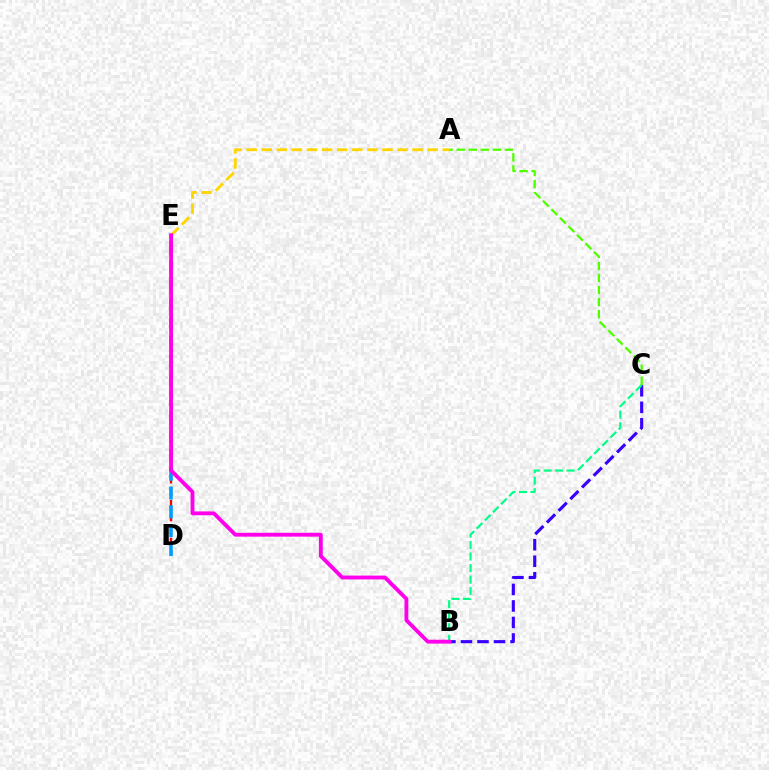{('D', 'E'): [{'color': '#ff0000', 'line_style': 'dashed', 'thickness': 1.71}, {'color': '#009eff', 'line_style': 'dashed', 'thickness': 2.55}], ('B', 'C'): [{'color': '#3700ff', 'line_style': 'dashed', 'thickness': 2.24}, {'color': '#00ff86', 'line_style': 'dashed', 'thickness': 1.56}], ('A', 'E'): [{'color': '#ffd500', 'line_style': 'dashed', 'thickness': 2.05}], ('A', 'C'): [{'color': '#4fff00', 'line_style': 'dashed', 'thickness': 1.64}], ('B', 'E'): [{'color': '#ff00ed', 'line_style': 'solid', 'thickness': 2.77}]}